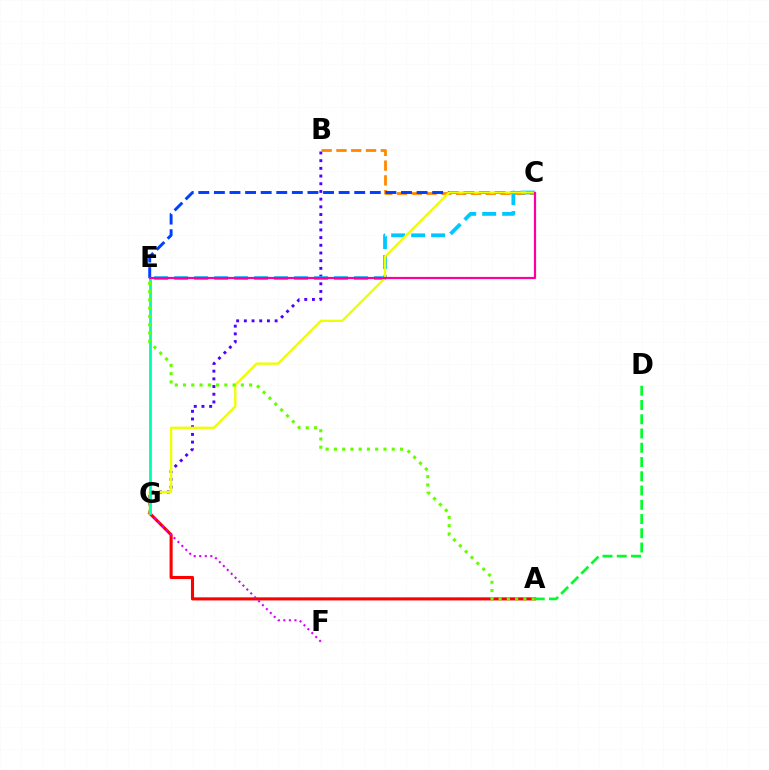{('B', 'G'): [{'color': '#4f00ff', 'line_style': 'dotted', 'thickness': 2.09}], ('A', 'G'): [{'color': '#ff0000', 'line_style': 'solid', 'thickness': 2.23}], ('B', 'C'): [{'color': '#ff8800', 'line_style': 'dashed', 'thickness': 2.01}], ('F', 'G'): [{'color': '#d600ff', 'line_style': 'dotted', 'thickness': 1.5}], ('A', 'D'): [{'color': '#00ff27', 'line_style': 'dashed', 'thickness': 1.94}], ('C', 'E'): [{'color': '#00c7ff', 'line_style': 'dashed', 'thickness': 2.71}, {'color': '#003fff', 'line_style': 'dashed', 'thickness': 2.12}, {'color': '#ff00a0', 'line_style': 'solid', 'thickness': 1.59}], ('C', 'G'): [{'color': '#eeff00', 'line_style': 'solid', 'thickness': 1.69}], ('E', 'G'): [{'color': '#00ffaf', 'line_style': 'solid', 'thickness': 2.01}], ('A', 'E'): [{'color': '#66ff00', 'line_style': 'dotted', 'thickness': 2.24}]}